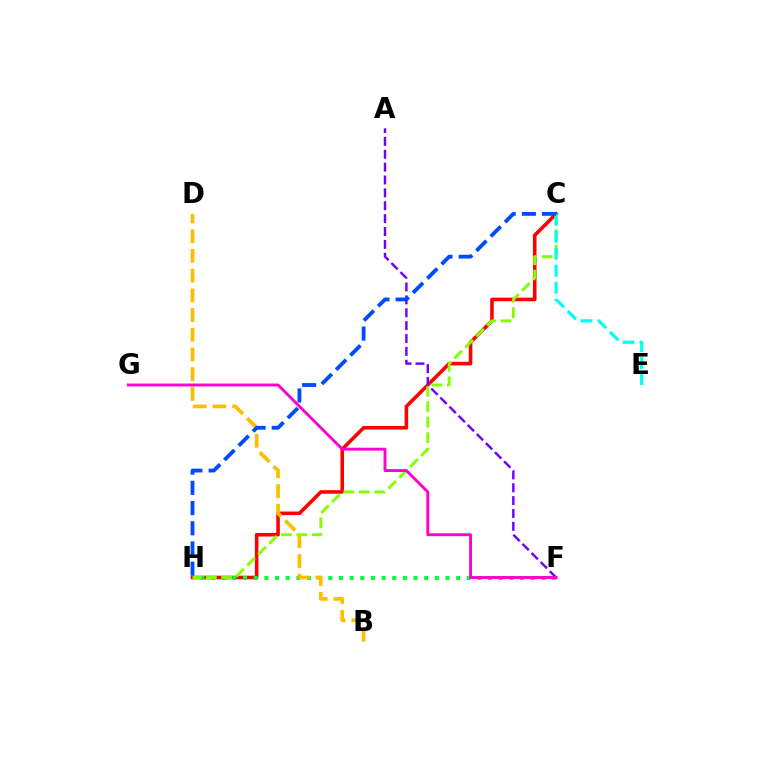{('C', 'H'): [{'color': '#ff0000', 'line_style': 'solid', 'thickness': 2.58}, {'color': '#84ff00', 'line_style': 'dashed', 'thickness': 2.1}, {'color': '#004bff', 'line_style': 'dashed', 'thickness': 2.75}], ('F', 'H'): [{'color': '#00ff39', 'line_style': 'dotted', 'thickness': 2.89}], ('B', 'D'): [{'color': '#ffbd00', 'line_style': 'dashed', 'thickness': 2.68}], ('C', 'E'): [{'color': '#00fff6', 'line_style': 'dashed', 'thickness': 2.31}], ('A', 'F'): [{'color': '#7200ff', 'line_style': 'dashed', 'thickness': 1.75}], ('F', 'G'): [{'color': '#ff00cf', 'line_style': 'solid', 'thickness': 2.09}]}